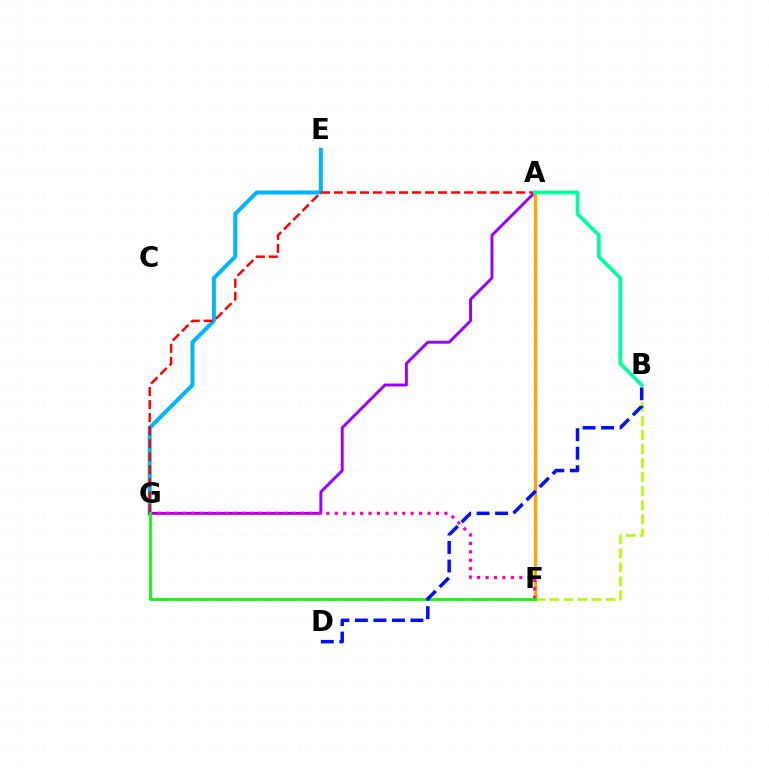{('B', 'F'): [{'color': '#b3ff00', 'line_style': 'dashed', 'thickness': 1.91}], ('E', 'G'): [{'color': '#00b5ff', 'line_style': 'solid', 'thickness': 2.87}], ('A', 'G'): [{'color': '#9b00ff', 'line_style': 'solid', 'thickness': 2.1}, {'color': '#ff0000', 'line_style': 'dashed', 'thickness': 1.77}], ('A', 'F'): [{'color': '#ffa500', 'line_style': 'solid', 'thickness': 2.4}], ('F', 'G'): [{'color': '#ff00bd', 'line_style': 'dotted', 'thickness': 2.29}, {'color': '#08ff00', 'line_style': 'solid', 'thickness': 2.0}], ('A', 'B'): [{'color': '#00ff9d', 'line_style': 'solid', 'thickness': 2.66}], ('B', 'D'): [{'color': '#0010ff', 'line_style': 'dashed', 'thickness': 2.51}]}